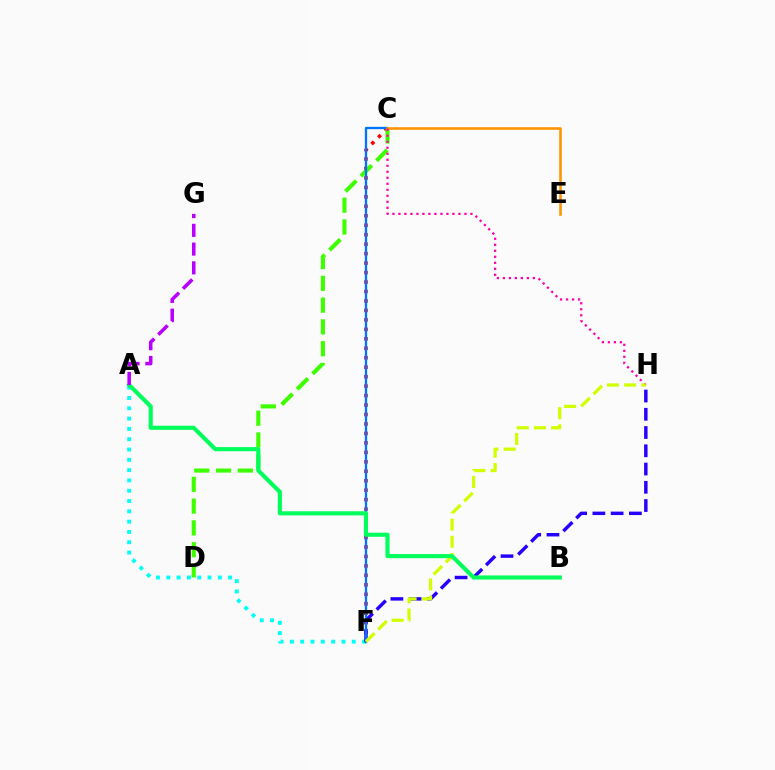{('A', 'F'): [{'color': '#00fff6', 'line_style': 'dotted', 'thickness': 2.8}], ('C', 'F'): [{'color': '#ff0000', 'line_style': 'dotted', 'thickness': 2.57}, {'color': '#0074ff', 'line_style': 'solid', 'thickness': 1.67}], ('F', 'H'): [{'color': '#2500ff', 'line_style': 'dashed', 'thickness': 2.48}, {'color': '#d1ff00', 'line_style': 'dashed', 'thickness': 2.34}], ('C', 'D'): [{'color': '#3dff00', 'line_style': 'dashed', 'thickness': 2.96}], ('C', 'E'): [{'color': '#ff9400', 'line_style': 'solid', 'thickness': 1.86}], ('C', 'H'): [{'color': '#ff00ac', 'line_style': 'dotted', 'thickness': 1.63}], ('A', 'B'): [{'color': '#00ff5c', 'line_style': 'solid', 'thickness': 2.97}], ('A', 'G'): [{'color': '#b900ff', 'line_style': 'dashed', 'thickness': 2.55}]}